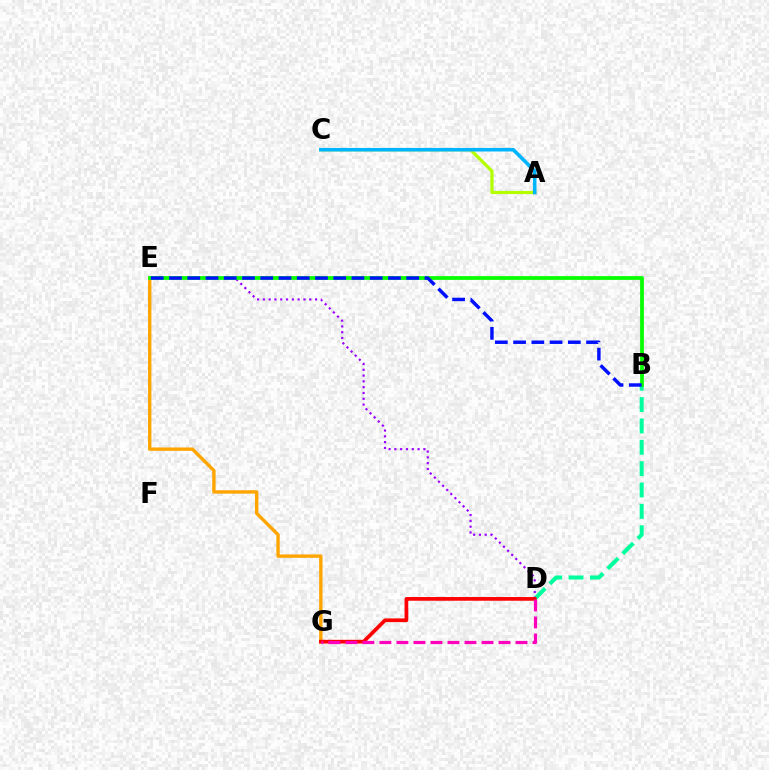{('B', 'D'): [{'color': '#00ff9d', 'line_style': 'dashed', 'thickness': 2.9}], ('D', 'E'): [{'color': '#9b00ff', 'line_style': 'dotted', 'thickness': 1.58}], ('E', 'G'): [{'color': '#ffa500', 'line_style': 'solid', 'thickness': 2.43}], ('A', 'C'): [{'color': '#b3ff00', 'line_style': 'solid', 'thickness': 2.33}, {'color': '#00b5ff', 'line_style': 'solid', 'thickness': 2.57}], ('B', 'E'): [{'color': '#08ff00', 'line_style': 'solid', 'thickness': 2.72}, {'color': '#0010ff', 'line_style': 'dashed', 'thickness': 2.48}], ('D', 'G'): [{'color': '#ff0000', 'line_style': 'solid', 'thickness': 2.67}, {'color': '#ff00bd', 'line_style': 'dashed', 'thickness': 2.31}]}